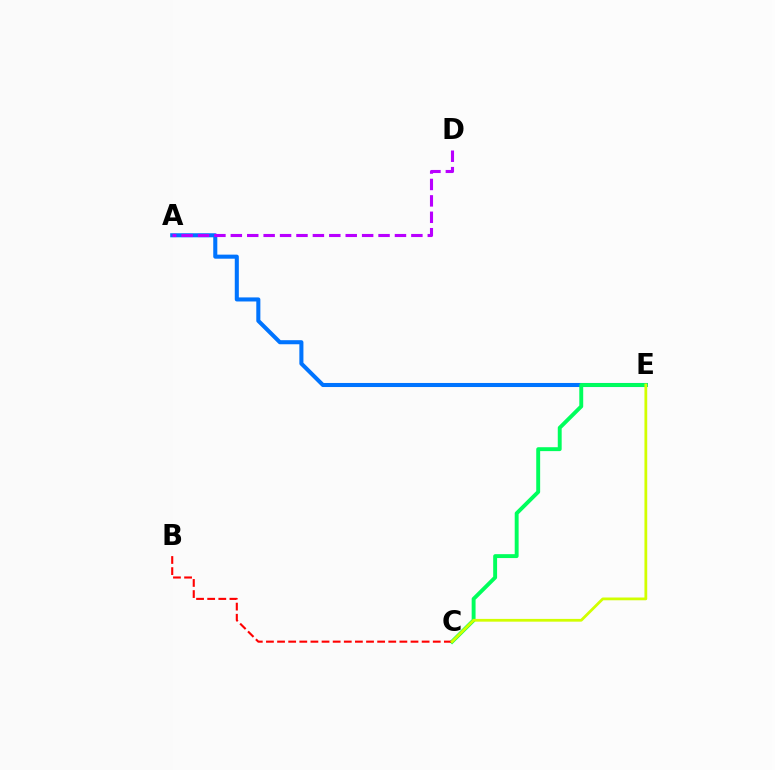{('A', 'E'): [{'color': '#0074ff', 'line_style': 'solid', 'thickness': 2.92}], ('C', 'E'): [{'color': '#00ff5c', 'line_style': 'solid', 'thickness': 2.81}, {'color': '#d1ff00', 'line_style': 'solid', 'thickness': 1.99}], ('A', 'D'): [{'color': '#b900ff', 'line_style': 'dashed', 'thickness': 2.23}], ('B', 'C'): [{'color': '#ff0000', 'line_style': 'dashed', 'thickness': 1.51}]}